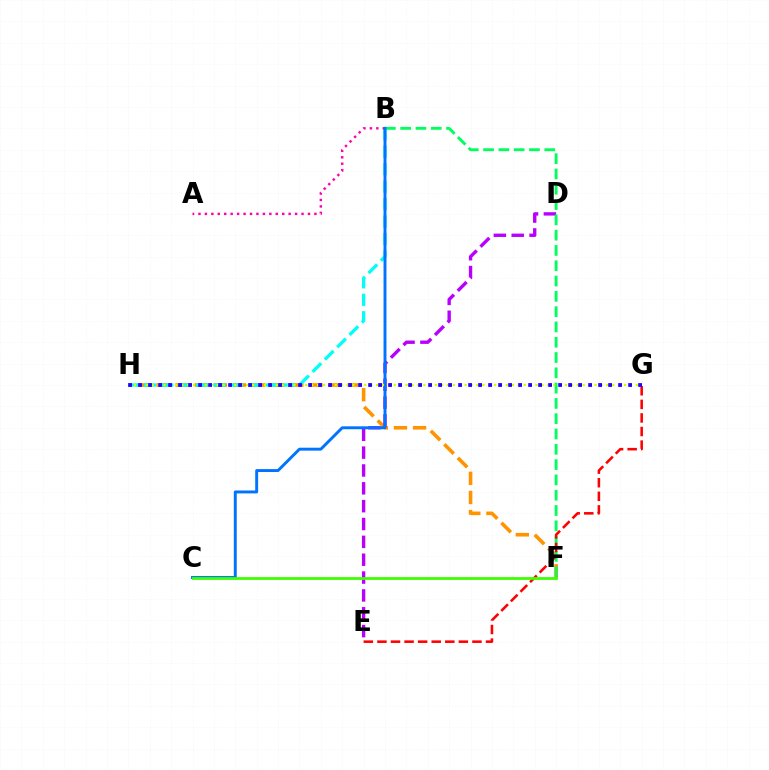{('F', 'H'): [{'color': '#ff9400', 'line_style': 'dashed', 'thickness': 2.6}], ('B', 'H'): [{'color': '#00fff6', 'line_style': 'dashed', 'thickness': 2.37}], ('D', 'E'): [{'color': '#b900ff', 'line_style': 'dashed', 'thickness': 2.43}], ('B', 'F'): [{'color': '#00ff5c', 'line_style': 'dashed', 'thickness': 2.08}], ('A', 'B'): [{'color': '#ff00ac', 'line_style': 'dotted', 'thickness': 1.75}], ('B', 'C'): [{'color': '#0074ff', 'line_style': 'solid', 'thickness': 2.11}], ('E', 'G'): [{'color': '#ff0000', 'line_style': 'dashed', 'thickness': 1.84}], ('G', 'H'): [{'color': '#d1ff00', 'line_style': 'dotted', 'thickness': 1.6}, {'color': '#2500ff', 'line_style': 'dotted', 'thickness': 2.72}], ('C', 'F'): [{'color': '#3dff00', 'line_style': 'solid', 'thickness': 2.0}]}